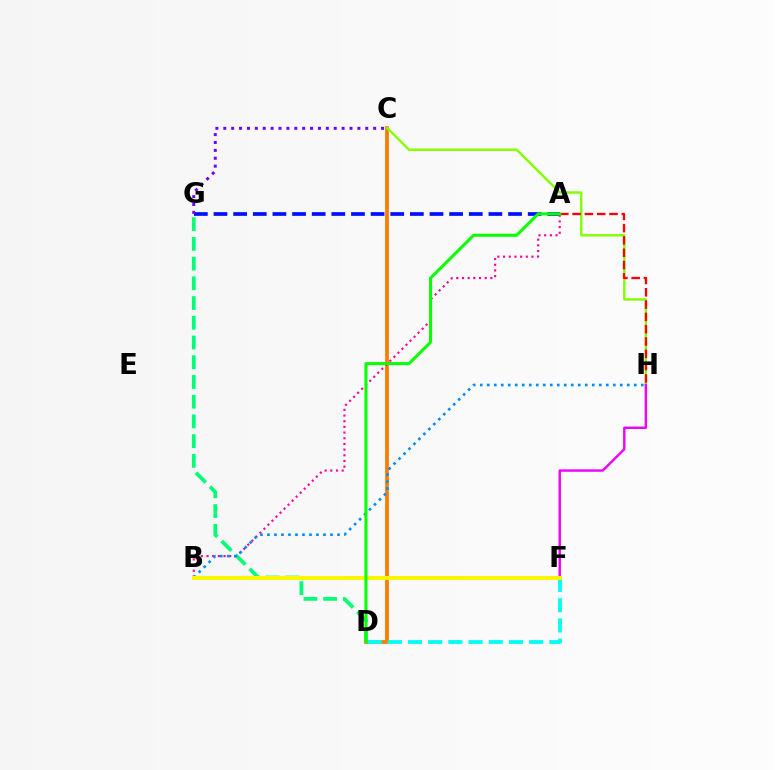{('D', 'G'): [{'color': '#00ff74', 'line_style': 'dashed', 'thickness': 2.68}], ('A', 'G'): [{'color': '#0010ff', 'line_style': 'dashed', 'thickness': 2.67}], ('C', 'D'): [{'color': '#ff7c00', 'line_style': 'solid', 'thickness': 2.71}], ('C', 'H'): [{'color': '#84ff00', 'line_style': 'solid', 'thickness': 1.74}], ('C', 'G'): [{'color': '#7200ff', 'line_style': 'dotted', 'thickness': 2.14}], ('D', 'F'): [{'color': '#00fff6', 'line_style': 'dashed', 'thickness': 2.74}], ('A', 'H'): [{'color': '#ff0000', 'line_style': 'dashed', 'thickness': 1.67}], ('A', 'B'): [{'color': '#ff0094', 'line_style': 'dotted', 'thickness': 1.54}], ('F', 'H'): [{'color': '#ee00ff', 'line_style': 'solid', 'thickness': 1.73}], ('B', 'H'): [{'color': '#008cff', 'line_style': 'dotted', 'thickness': 1.9}], ('B', 'F'): [{'color': '#fcf500', 'line_style': 'solid', 'thickness': 2.93}], ('A', 'D'): [{'color': '#08ff00', 'line_style': 'solid', 'thickness': 2.19}]}